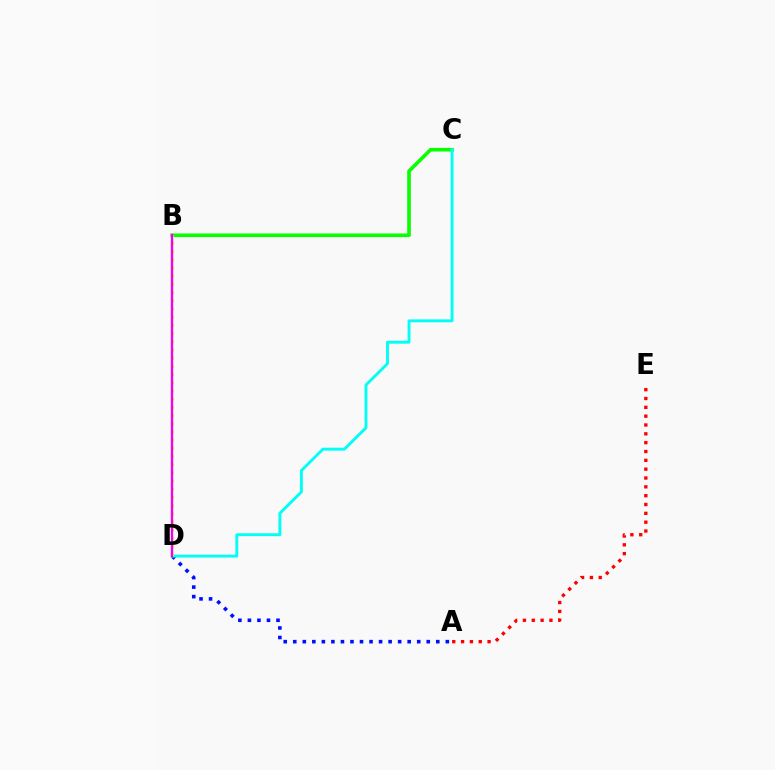{('B', 'C'): [{'color': '#08ff00', 'line_style': 'solid', 'thickness': 2.6}], ('A', 'D'): [{'color': '#0010ff', 'line_style': 'dotted', 'thickness': 2.59}], ('A', 'E'): [{'color': '#ff0000', 'line_style': 'dotted', 'thickness': 2.4}], ('C', 'D'): [{'color': '#00fff6', 'line_style': 'solid', 'thickness': 2.08}], ('B', 'D'): [{'color': '#fcf500', 'line_style': 'dotted', 'thickness': 2.23}, {'color': '#ee00ff', 'line_style': 'solid', 'thickness': 1.69}]}